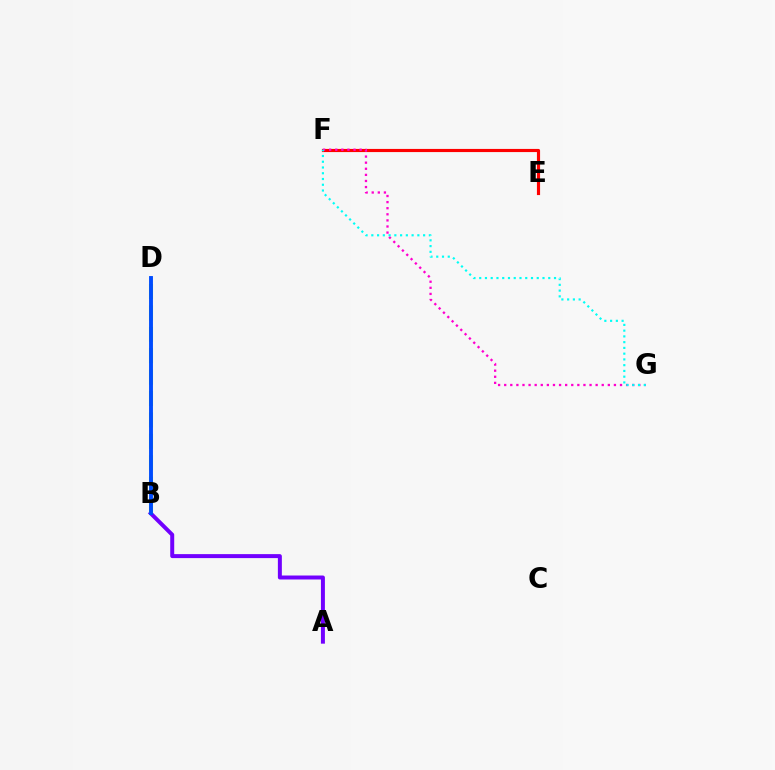{('A', 'B'): [{'color': '#7200ff', 'line_style': 'solid', 'thickness': 2.87}], ('B', 'D'): [{'color': '#ffbd00', 'line_style': 'dotted', 'thickness': 1.64}, {'color': '#84ff00', 'line_style': 'dashed', 'thickness': 2.91}, {'color': '#00ff39', 'line_style': 'solid', 'thickness': 1.6}, {'color': '#004bff', 'line_style': 'solid', 'thickness': 2.79}], ('E', 'F'): [{'color': '#ff0000', 'line_style': 'solid', 'thickness': 2.27}], ('F', 'G'): [{'color': '#ff00cf', 'line_style': 'dotted', 'thickness': 1.66}, {'color': '#00fff6', 'line_style': 'dotted', 'thickness': 1.56}]}